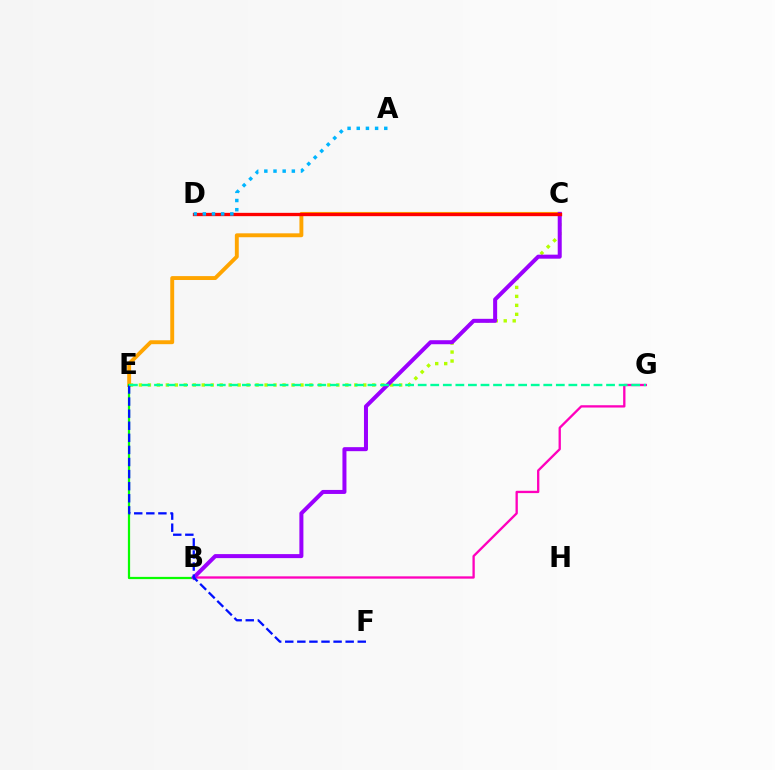{('C', 'E'): [{'color': '#b3ff00', 'line_style': 'dotted', 'thickness': 2.44}, {'color': '#ffa500', 'line_style': 'solid', 'thickness': 2.81}], ('B', 'E'): [{'color': '#08ff00', 'line_style': 'solid', 'thickness': 1.61}], ('B', 'G'): [{'color': '#ff00bd', 'line_style': 'solid', 'thickness': 1.67}], ('B', 'C'): [{'color': '#9b00ff', 'line_style': 'solid', 'thickness': 2.89}], ('E', 'F'): [{'color': '#0010ff', 'line_style': 'dashed', 'thickness': 1.64}], ('E', 'G'): [{'color': '#00ff9d', 'line_style': 'dashed', 'thickness': 1.71}], ('C', 'D'): [{'color': '#ff0000', 'line_style': 'solid', 'thickness': 2.39}], ('A', 'D'): [{'color': '#00b5ff', 'line_style': 'dotted', 'thickness': 2.49}]}